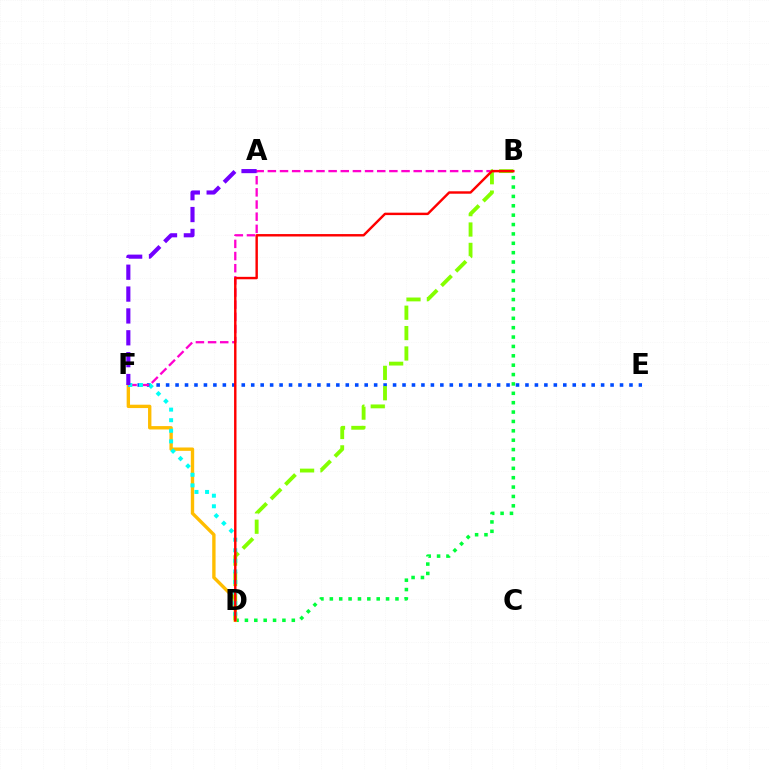{('B', 'D'): [{'color': '#00ff39', 'line_style': 'dotted', 'thickness': 2.55}, {'color': '#84ff00', 'line_style': 'dashed', 'thickness': 2.77}, {'color': '#ff0000', 'line_style': 'solid', 'thickness': 1.75}], ('D', 'F'): [{'color': '#ffbd00', 'line_style': 'solid', 'thickness': 2.42}, {'color': '#00fff6', 'line_style': 'dotted', 'thickness': 2.87}], ('E', 'F'): [{'color': '#004bff', 'line_style': 'dotted', 'thickness': 2.57}], ('B', 'F'): [{'color': '#ff00cf', 'line_style': 'dashed', 'thickness': 1.65}], ('A', 'F'): [{'color': '#7200ff', 'line_style': 'dashed', 'thickness': 2.97}]}